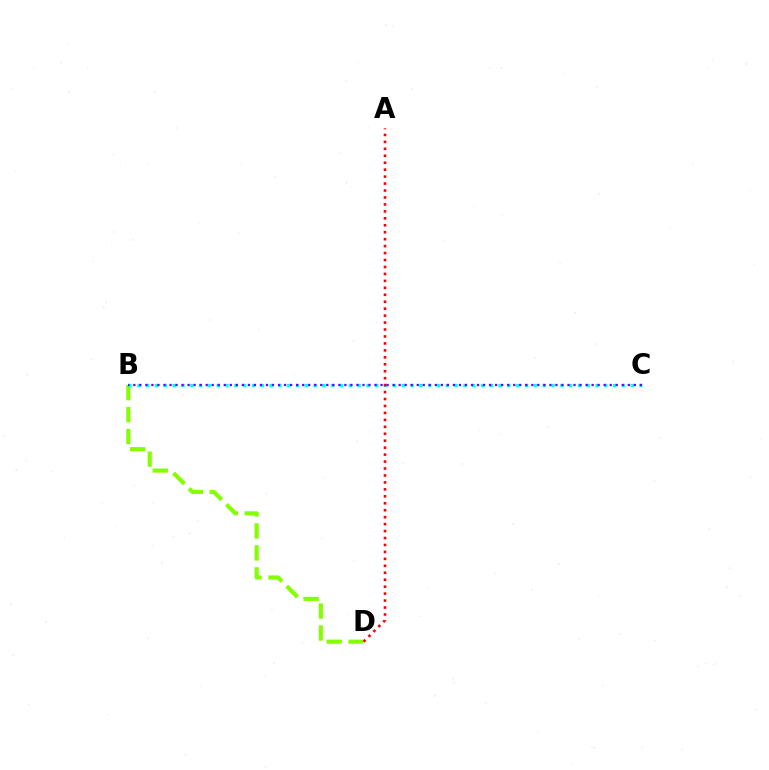{('B', 'D'): [{'color': '#84ff00', 'line_style': 'dashed', 'thickness': 2.98}], ('B', 'C'): [{'color': '#00fff6', 'line_style': 'dotted', 'thickness': 2.39}, {'color': '#7200ff', 'line_style': 'dotted', 'thickness': 1.64}], ('A', 'D'): [{'color': '#ff0000', 'line_style': 'dotted', 'thickness': 1.89}]}